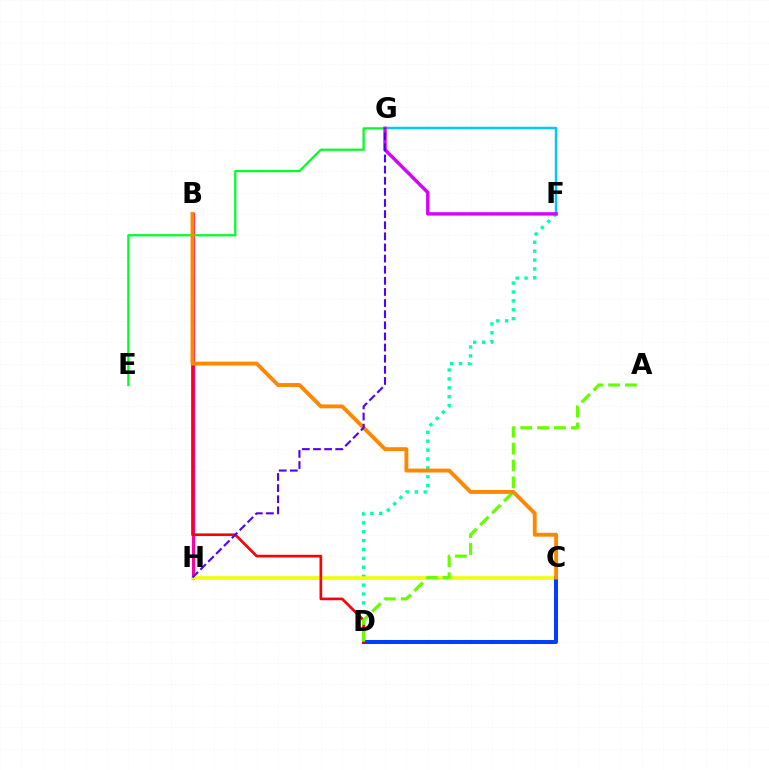{('B', 'H'): [{'color': '#ff00a0', 'line_style': 'solid', 'thickness': 2.28}], ('E', 'G'): [{'color': '#00ff27', 'line_style': 'solid', 'thickness': 1.62}], ('F', 'G'): [{'color': '#00c7ff', 'line_style': 'solid', 'thickness': 1.77}, {'color': '#d600ff', 'line_style': 'solid', 'thickness': 2.45}], ('D', 'F'): [{'color': '#00ffaf', 'line_style': 'dotted', 'thickness': 2.42}], ('C', 'H'): [{'color': '#eeff00', 'line_style': 'solid', 'thickness': 2.57}], ('C', 'D'): [{'color': '#003fff', 'line_style': 'solid', 'thickness': 2.9}], ('B', 'D'): [{'color': '#ff0000', 'line_style': 'solid', 'thickness': 1.92}], ('A', 'D'): [{'color': '#66ff00', 'line_style': 'dashed', 'thickness': 2.29}], ('B', 'C'): [{'color': '#ff8800', 'line_style': 'solid', 'thickness': 2.8}], ('G', 'H'): [{'color': '#4f00ff', 'line_style': 'dashed', 'thickness': 1.51}]}